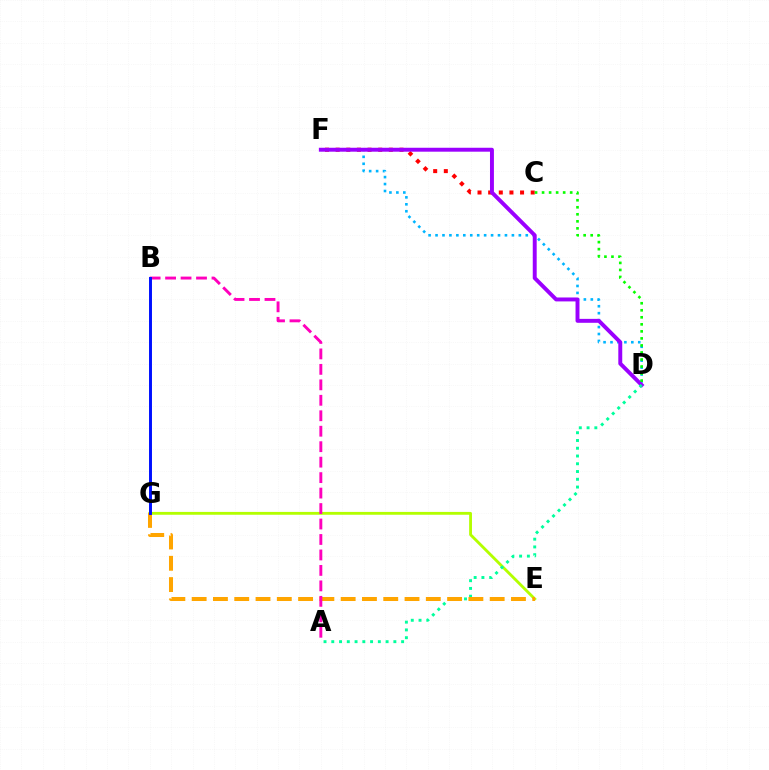{('C', 'F'): [{'color': '#ff0000', 'line_style': 'dotted', 'thickness': 2.89}], ('D', 'F'): [{'color': '#00b5ff', 'line_style': 'dotted', 'thickness': 1.89}, {'color': '#9b00ff', 'line_style': 'solid', 'thickness': 2.83}], ('E', 'G'): [{'color': '#b3ff00', 'line_style': 'solid', 'thickness': 2.04}, {'color': '#ffa500', 'line_style': 'dashed', 'thickness': 2.89}], ('C', 'D'): [{'color': '#08ff00', 'line_style': 'dotted', 'thickness': 1.91}], ('A', 'D'): [{'color': '#00ff9d', 'line_style': 'dotted', 'thickness': 2.11}], ('A', 'B'): [{'color': '#ff00bd', 'line_style': 'dashed', 'thickness': 2.1}], ('B', 'G'): [{'color': '#0010ff', 'line_style': 'solid', 'thickness': 2.12}]}